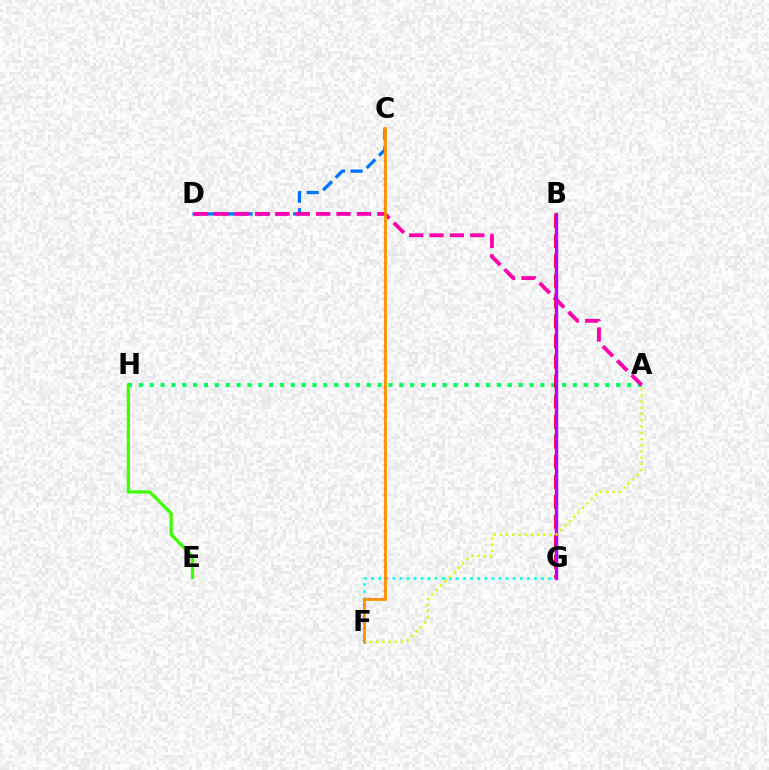{('C', 'F'): [{'color': '#2500ff', 'line_style': 'dotted', 'thickness': 1.62}, {'color': '#ff9400', 'line_style': 'solid', 'thickness': 2.04}], ('A', 'H'): [{'color': '#00ff5c', 'line_style': 'dotted', 'thickness': 2.95}], ('C', 'D'): [{'color': '#0074ff', 'line_style': 'dashed', 'thickness': 2.38}], ('B', 'G'): [{'color': '#ff0000', 'line_style': 'dashed', 'thickness': 2.73}, {'color': '#b900ff', 'line_style': 'solid', 'thickness': 2.46}], ('F', 'G'): [{'color': '#00fff6', 'line_style': 'dotted', 'thickness': 1.92}], ('E', 'H'): [{'color': '#3dff00', 'line_style': 'solid', 'thickness': 2.3}], ('A', 'D'): [{'color': '#ff00ac', 'line_style': 'dashed', 'thickness': 2.77}], ('A', 'F'): [{'color': '#d1ff00', 'line_style': 'dotted', 'thickness': 1.69}]}